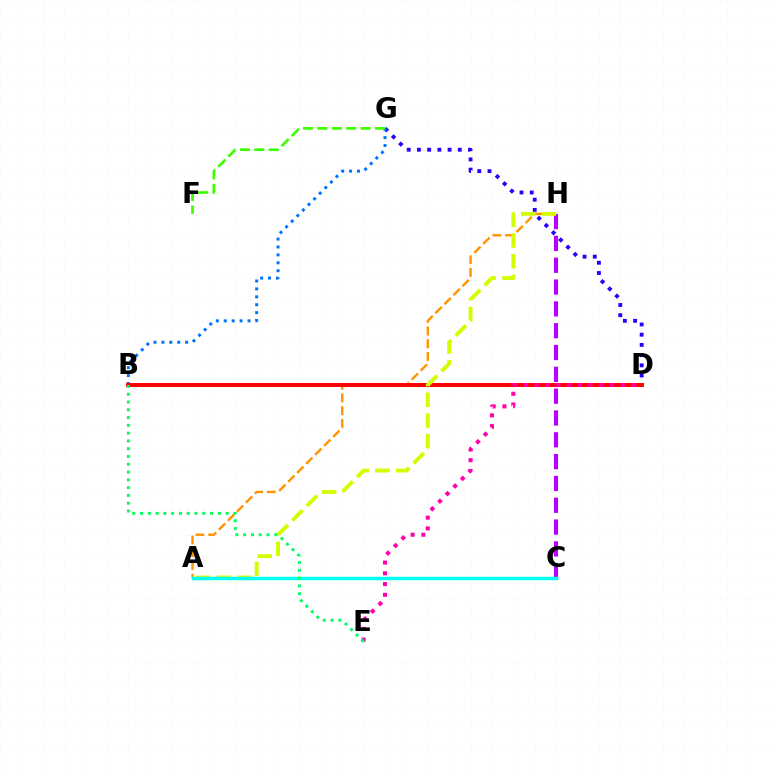{('C', 'H'): [{'color': '#b900ff', 'line_style': 'dashed', 'thickness': 2.96}], ('A', 'H'): [{'color': '#ff9400', 'line_style': 'dashed', 'thickness': 1.73}, {'color': '#d1ff00', 'line_style': 'dashed', 'thickness': 2.81}], ('D', 'G'): [{'color': '#2500ff', 'line_style': 'dotted', 'thickness': 2.78}], ('B', 'G'): [{'color': '#0074ff', 'line_style': 'dotted', 'thickness': 2.15}], ('B', 'D'): [{'color': '#ff0000', 'line_style': 'solid', 'thickness': 2.84}], ('D', 'E'): [{'color': '#ff00ac', 'line_style': 'dotted', 'thickness': 2.92}], ('F', 'G'): [{'color': '#3dff00', 'line_style': 'dashed', 'thickness': 1.95}], ('A', 'C'): [{'color': '#00fff6', 'line_style': 'solid', 'thickness': 2.5}], ('B', 'E'): [{'color': '#00ff5c', 'line_style': 'dotted', 'thickness': 2.11}]}